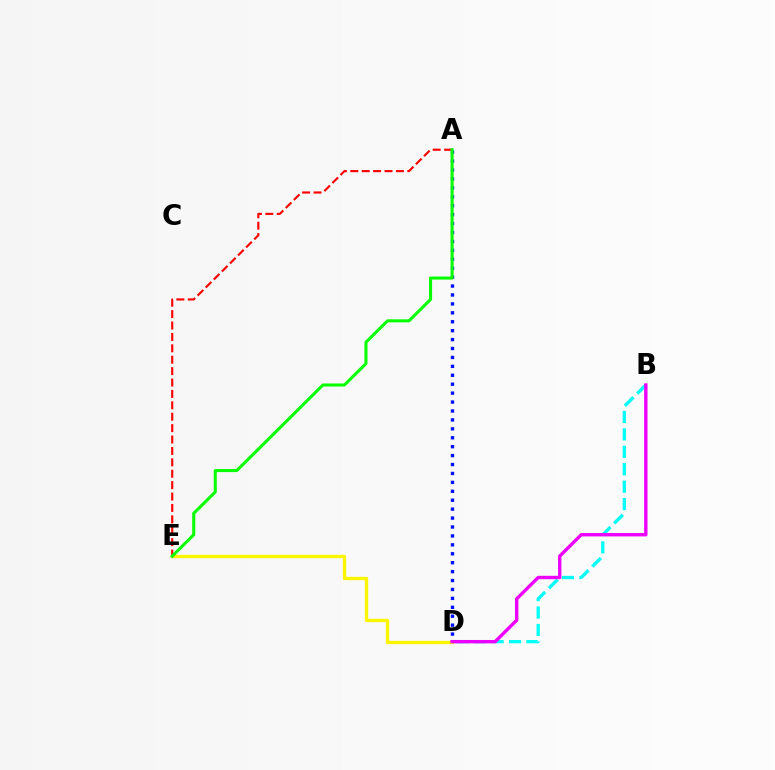{('B', 'D'): [{'color': '#00fff6', 'line_style': 'dashed', 'thickness': 2.37}, {'color': '#ee00ff', 'line_style': 'solid', 'thickness': 2.43}], ('A', 'E'): [{'color': '#ff0000', 'line_style': 'dashed', 'thickness': 1.55}, {'color': '#08ff00', 'line_style': 'solid', 'thickness': 2.2}], ('D', 'E'): [{'color': '#fcf500', 'line_style': 'solid', 'thickness': 2.41}], ('A', 'D'): [{'color': '#0010ff', 'line_style': 'dotted', 'thickness': 2.42}]}